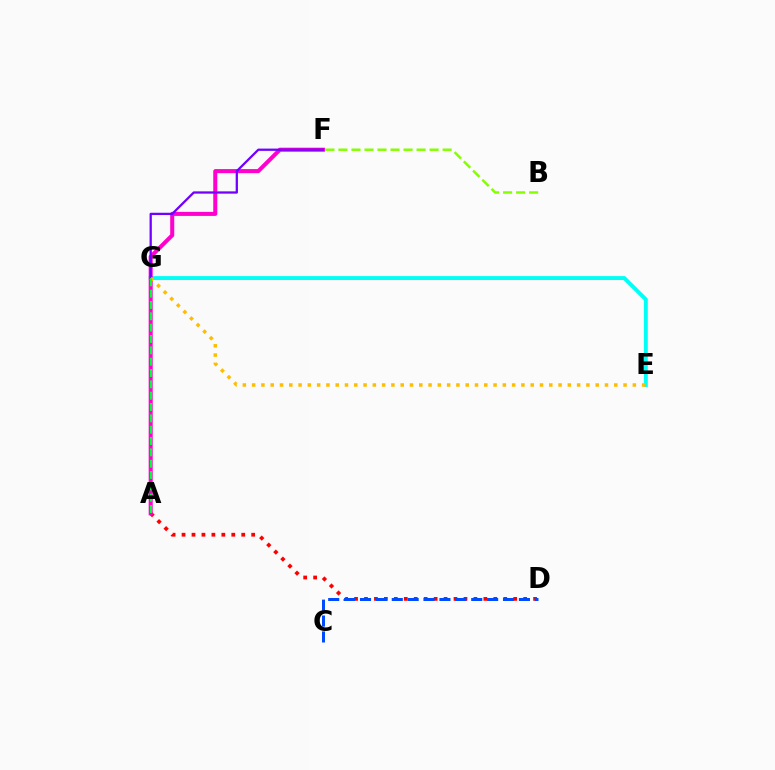{('E', 'G'): [{'color': '#00fff6', 'line_style': 'solid', 'thickness': 2.81}, {'color': '#ffbd00', 'line_style': 'dotted', 'thickness': 2.52}], ('A', 'D'): [{'color': '#ff0000', 'line_style': 'dotted', 'thickness': 2.7}], ('A', 'F'): [{'color': '#ff00cf', 'line_style': 'solid', 'thickness': 2.91}], ('C', 'D'): [{'color': '#004bff', 'line_style': 'dashed', 'thickness': 2.16}], ('F', 'G'): [{'color': '#7200ff', 'line_style': 'solid', 'thickness': 1.64}], ('A', 'G'): [{'color': '#00ff39', 'line_style': 'dashed', 'thickness': 1.54}], ('B', 'F'): [{'color': '#84ff00', 'line_style': 'dashed', 'thickness': 1.77}]}